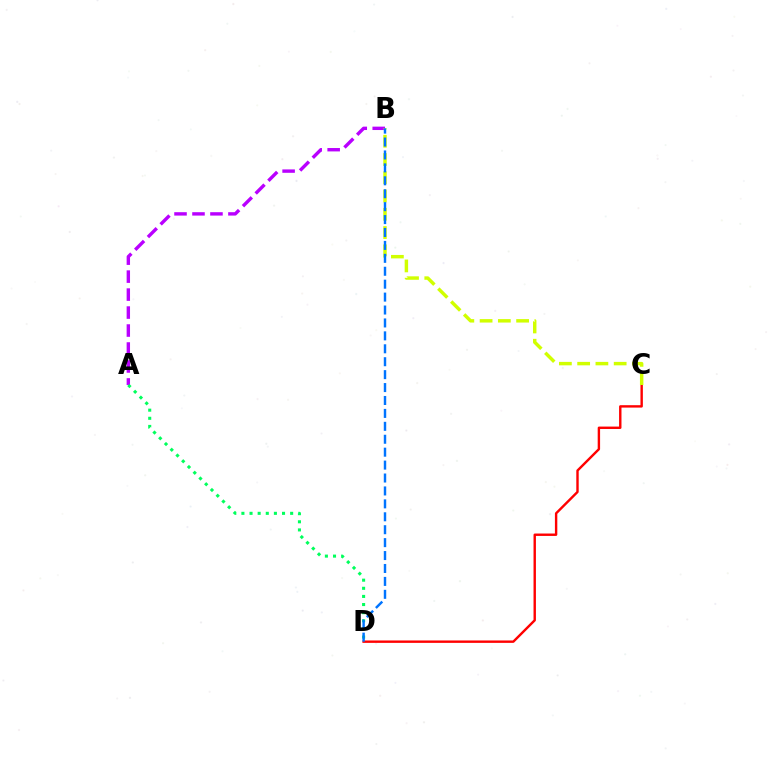{('A', 'B'): [{'color': '#b900ff', 'line_style': 'dashed', 'thickness': 2.44}], ('C', 'D'): [{'color': '#ff0000', 'line_style': 'solid', 'thickness': 1.73}], ('B', 'C'): [{'color': '#d1ff00', 'line_style': 'dashed', 'thickness': 2.48}], ('A', 'D'): [{'color': '#00ff5c', 'line_style': 'dotted', 'thickness': 2.21}], ('B', 'D'): [{'color': '#0074ff', 'line_style': 'dashed', 'thickness': 1.76}]}